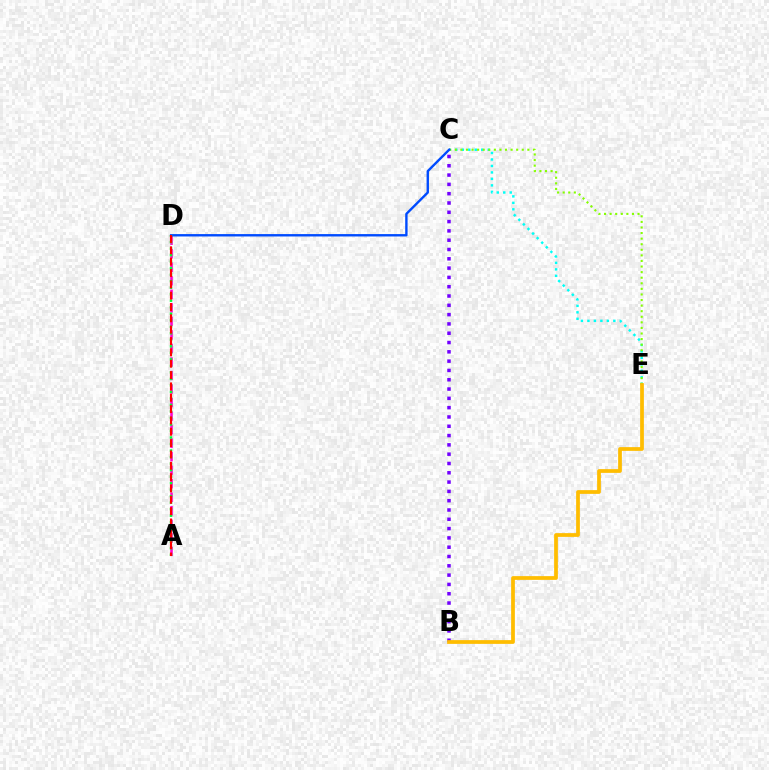{('B', 'C'): [{'color': '#7200ff', 'line_style': 'dotted', 'thickness': 2.53}], ('A', 'D'): [{'color': '#ff00cf', 'line_style': 'dashed', 'thickness': 1.84}, {'color': '#00ff39', 'line_style': 'dotted', 'thickness': 1.77}, {'color': '#ff0000', 'line_style': 'dashed', 'thickness': 1.54}], ('C', 'E'): [{'color': '#00fff6', 'line_style': 'dotted', 'thickness': 1.76}, {'color': '#84ff00', 'line_style': 'dotted', 'thickness': 1.52}], ('C', 'D'): [{'color': '#004bff', 'line_style': 'solid', 'thickness': 1.71}], ('B', 'E'): [{'color': '#ffbd00', 'line_style': 'solid', 'thickness': 2.69}]}